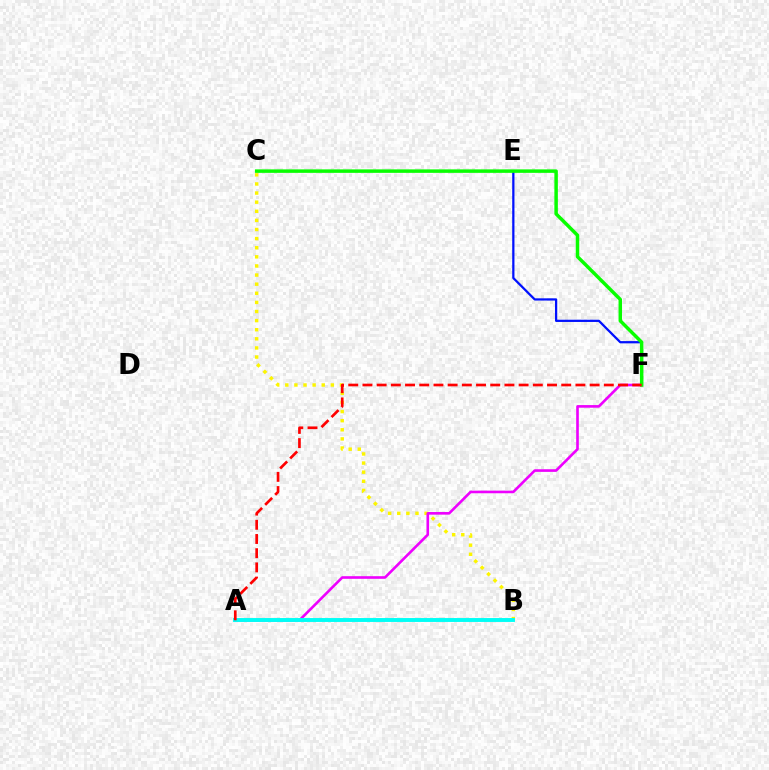{('B', 'C'): [{'color': '#fcf500', 'line_style': 'dotted', 'thickness': 2.48}], ('E', 'F'): [{'color': '#0010ff', 'line_style': 'solid', 'thickness': 1.62}], ('A', 'F'): [{'color': '#ee00ff', 'line_style': 'solid', 'thickness': 1.89}, {'color': '#ff0000', 'line_style': 'dashed', 'thickness': 1.93}], ('C', 'F'): [{'color': '#08ff00', 'line_style': 'solid', 'thickness': 2.5}], ('A', 'B'): [{'color': '#00fff6', 'line_style': 'solid', 'thickness': 2.81}]}